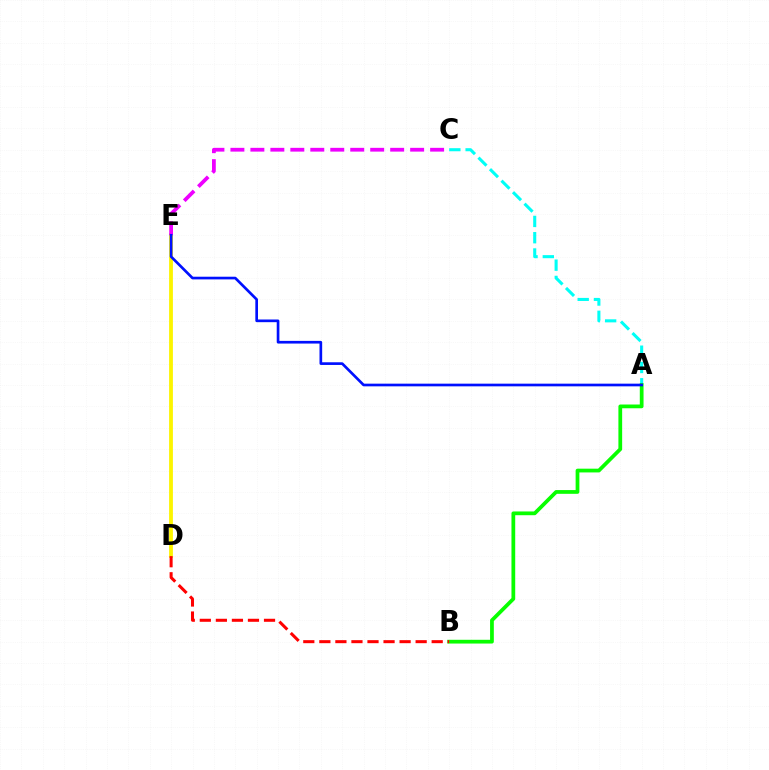{('A', 'C'): [{'color': '#00fff6', 'line_style': 'dashed', 'thickness': 2.21}], ('D', 'E'): [{'color': '#fcf500', 'line_style': 'solid', 'thickness': 2.74}], ('A', 'B'): [{'color': '#08ff00', 'line_style': 'solid', 'thickness': 2.7}], ('C', 'E'): [{'color': '#ee00ff', 'line_style': 'dashed', 'thickness': 2.71}], ('A', 'E'): [{'color': '#0010ff', 'line_style': 'solid', 'thickness': 1.93}], ('B', 'D'): [{'color': '#ff0000', 'line_style': 'dashed', 'thickness': 2.18}]}